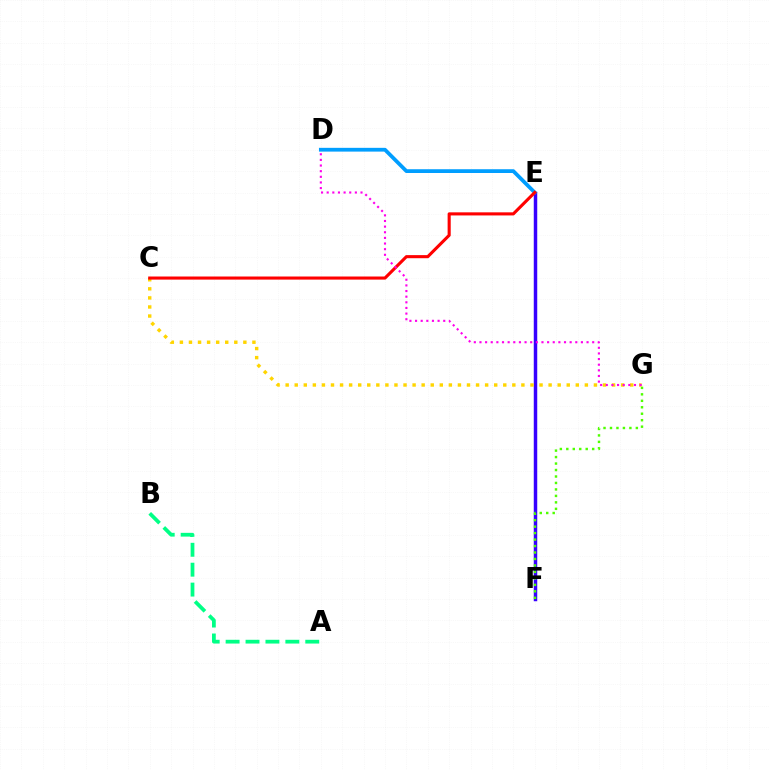{('E', 'F'): [{'color': '#3700ff', 'line_style': 'solid', 'thickness': 2.5}], ('F', 'G'): [{'color': '#4fff00', 'line_style': 'dotted', 'thickness': 1.76}], ('C', 'G'): [{'color': '#ffd500', 'line_style': 'dotted', 'thickness': 2.46}], ('D', 'E'): [{'color': '#009eff', 'line_style': 'solid', 'thickness': 2.71}], ('A', 'B'): [{'color': '#00ff86', 'line_style': 'dashed', 'thickness': 2.71}], ('C', 'E'): [{'color': '#ff0000', 'line_style': 'solid', 'thickness': 2.23}], ('D', 'G'): [{'color': '#ff00ed', 'line_style': 'dotted', 'thickness': 1.53}]}